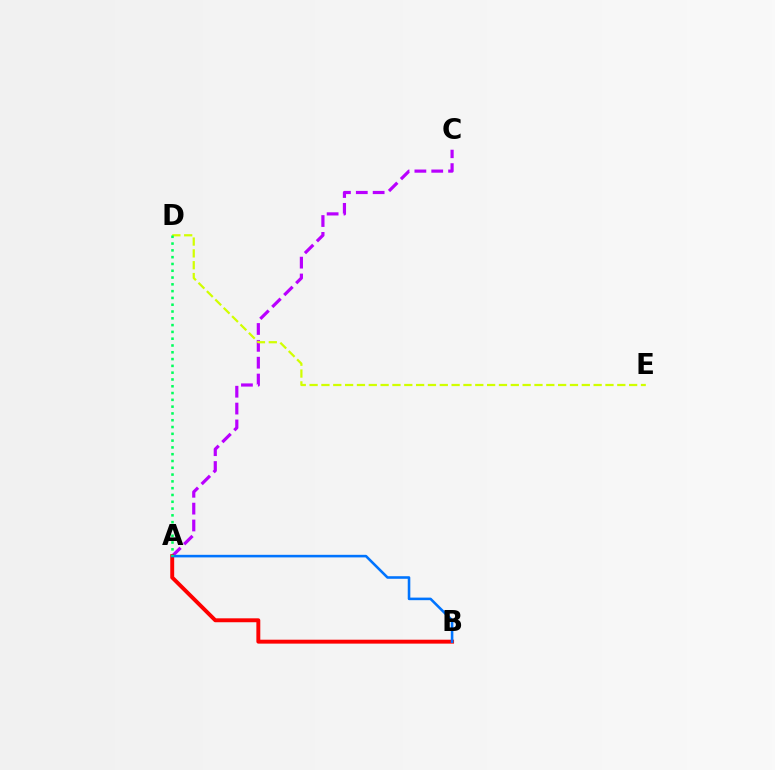{('A', 'C'): [{'color': '#b900ff', 'line_style': 'dashed', 'thickness': 2.29}], ('A', 'B'): [{'color': '#ff0000', 'line_style': 'solid', 'thickness': 2.82}, {'color': '#0074ff', 'line_style': 'solid', 'thickness': 1.85}], ('D', 'E'): [{'color': '#d1ff00', 'line_style': 'dashed', 'thickness': 1.61}], ('A', 'D'): [{'color': '#00ff5c', 'line_style': 'dotted', 'thickness': 1.85}]}